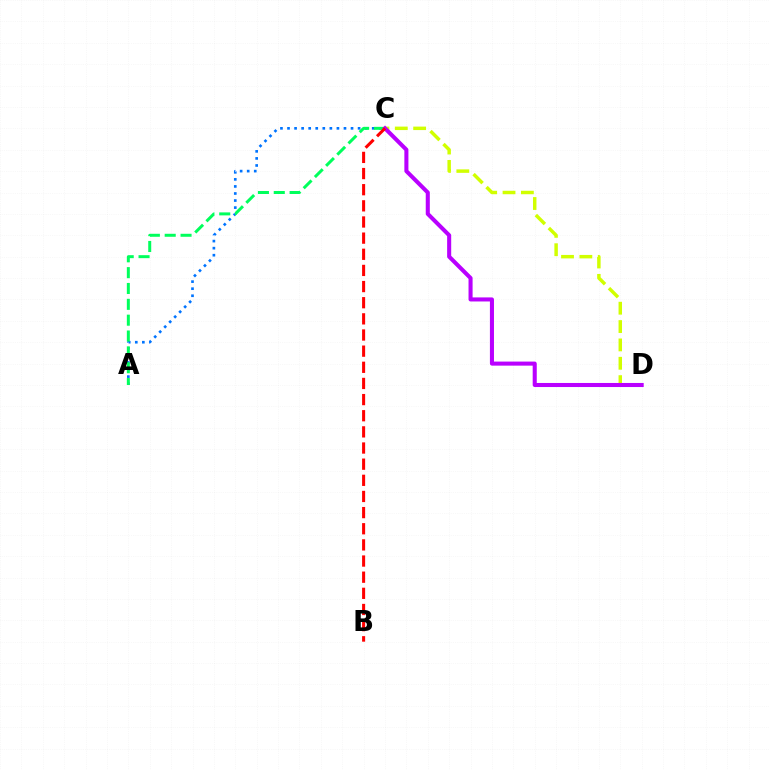{('A', 'C'): [{'color': '#0074ff', 'line_style': 'dotted', 'thickness': 1.92}, {'color': '#00ff5c', 'line_style': 'dashed', 'thickness': 2.15}], ('C', 'D'): [{'color': '#d1ff00', 'line_style': 'dashed', 'thickness': 2.49}, {'color': '#b900ff', 'line_style': 'solid', 'thickness': 2.92}], ('B', 'C'): [{'color': '#ff0000', 'line_style': 'dashed', 'thickness': 2.19}]}